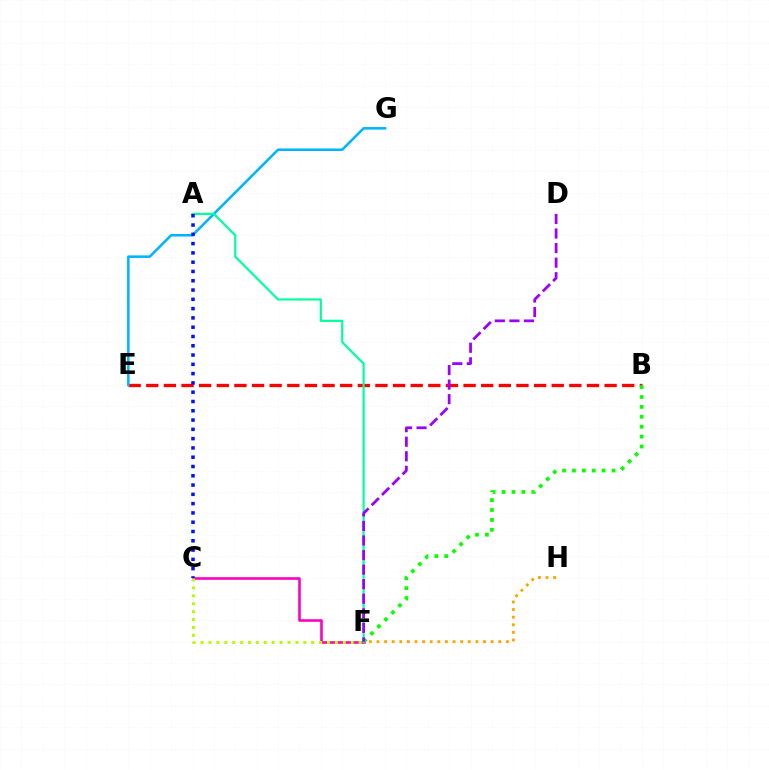{('F', 'H'): [{'color': '#ffa500', 'line_style': 'dotted', 'thickness': 2.07}], ('C', 'F'): [{'color': '#ff00bd', 'line_style': 'solid', 'thickness': 1.88}, {'color': '#b3ff00', 'line_style': 'dotted', 'thickness': 2.15}], ('B', 'E'): [{'color': '#ff0000', 'line_style': 'dashed', 'thickness': 2.39}], ('E', 'G'): [{'color': '#00b5ff', 'line_style': 'solid', 'thickness': 1.84}], ('B', 'F'): [{'color': '#08ff00', 'line_style': 'dotted', 'thickness': 2.69}], ('A', 'F'): [{'color': '#00ff9d', 'line_style': 'solid', 'thickness': 1.58}], ('D', 'F'): [{'color': '#9b00ff', 'line_style': 'dashed', 'thickness': 1.98}], ('A', 'C'): [{'color': '#0010ff', 'line_style': 'dotted', 'thickness': 2.52}]}